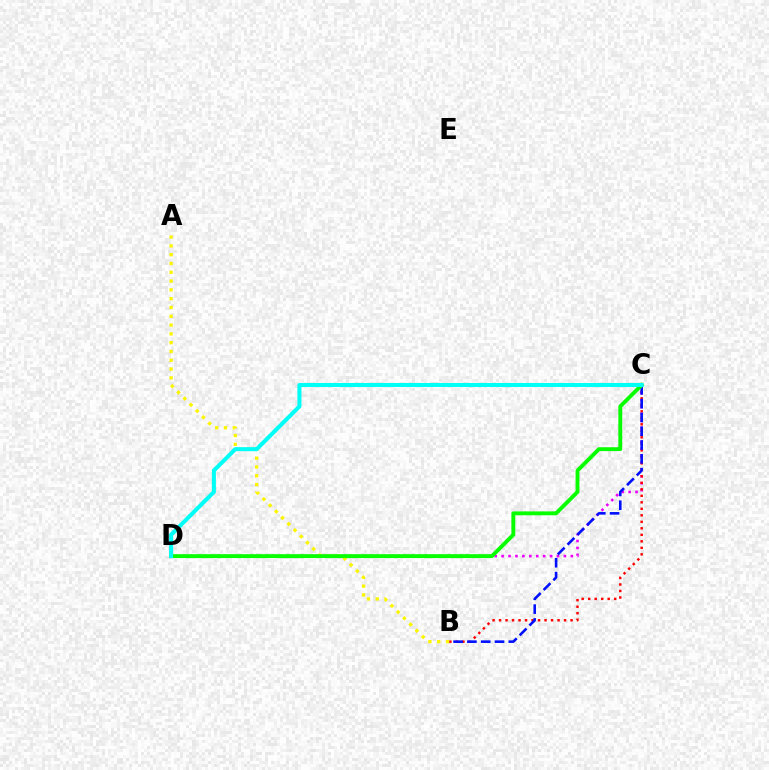{('C', 'D'): [{'color': '#ee00ff', 'line_style': 'dotted', 'thickness': 1.88}, {'color': '#08ff00', 'line_style': 'solid', 'thickness': 2.79}, {'color': '#00fff6', 'line_style': 'solid', 'thickness': 2.92}], ('B', 'C'): [{'color': '#ff0000', 'line_style': 'dotted', 'thickness': 1.77}, {'color': '#0010ff', 'line_style': 'dashed', 'thickness': 1.88}], ('A', 'B'): [{'color': '#fcf500', 'line_style': 'dotted', 'thickness': 2.39}]}